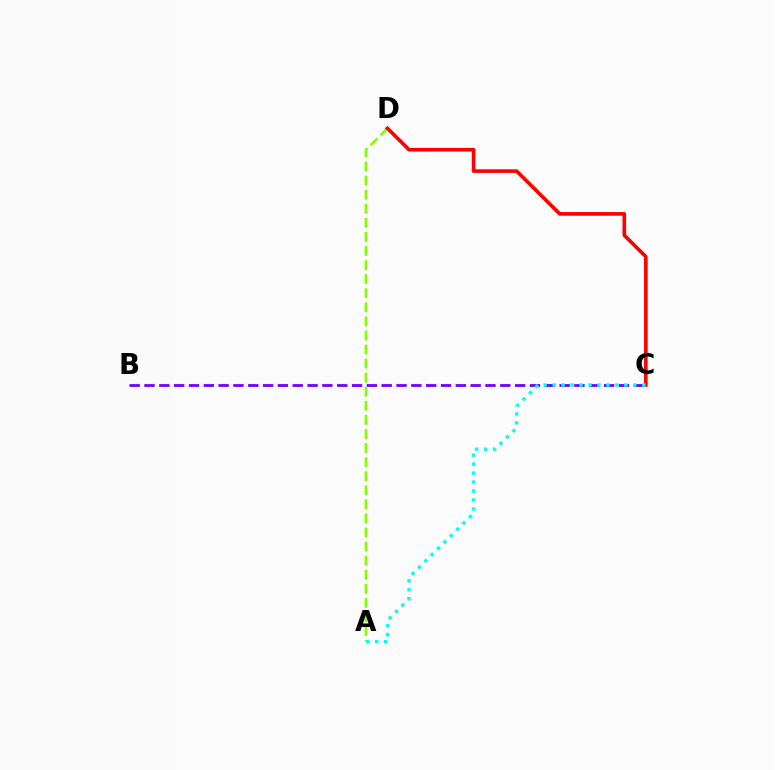{('A', 'D'): [{'color': '#84ff00', 'line_style': 'dashed', 'thickness': 1.91}], ('B', 'C'): [{'color': '#7200ff', 'line_style': 'dashed', 'thickness': 2.01}], ('C', 'D'): [{'color': '#ff0000', 'line_style': 'solid', 'thickness': 2.62}], ('A', 'C'): [{'color': '#00fff6', 'line_style': 'dotted', 'thickness': 2.44}]}